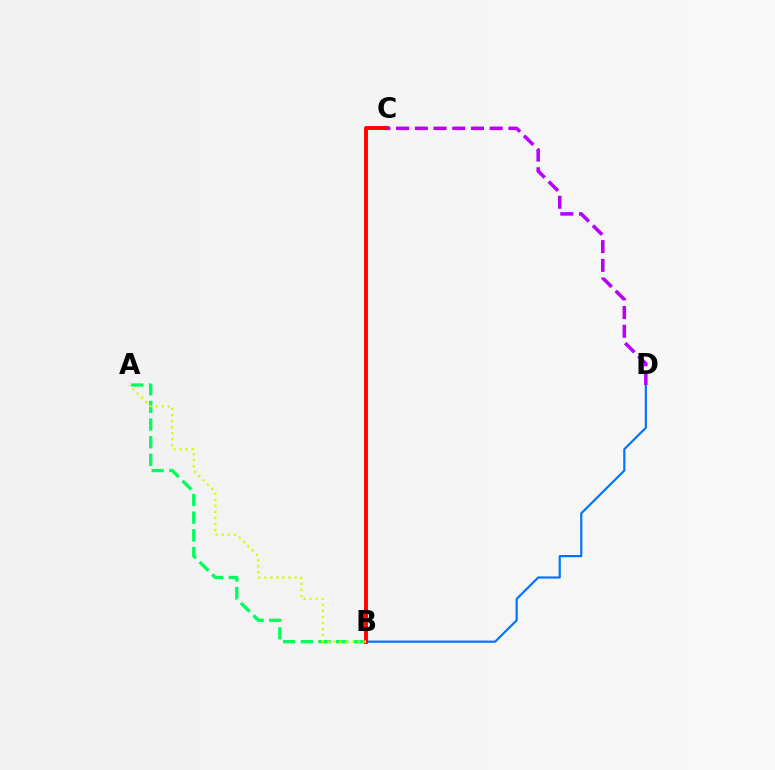{('A', 'B'): [{'color': '#00ff5c', 'line_style': 'dashed', 'thickness': 2.4}, {'color': '#d1ff00', 'line_style': 'dotted', 'thickness': 1.65}], ('B', 'D'): [{'color': '#0074ff', 'line_style': 'solid', 'thickness': 1.57}], ('B', 'C'): [{'color': '#ff0000', 'line_style': 'solid', 'thickness': 2.79}], ('C', 'D'): [{'color': '#b900ff', 'line_style': 'dashed', 'thickness': 2.54}]}